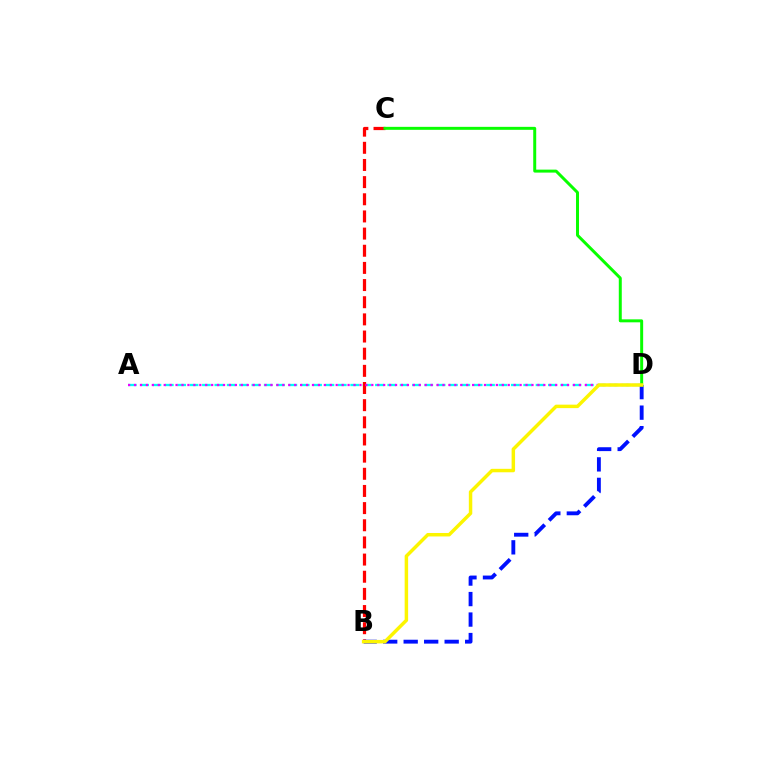{('A', 'D'): [{'color': '#00fff6', 'line_style': 'dashed', 'thickness': 1.68}, {'color': '#ee00ff', 'line_style': 'dotted', 'thickness': 1.61}], ('B', 'C'): [{'color': '#ff0000', 'line_style': 'dashed', 'thickness': 2.33}], ('B', 'D'): [{'color': '#0010ff', 'line_style': 'dashed', 'thickness': 2.78}, {'color': '#fcf500', 'line_style': 'solid', 'thickness': 2.49}], ('C', 'D'): [{'color': '#08ff00', 'line_style': 'solid', 'thickness': 2.14}]}